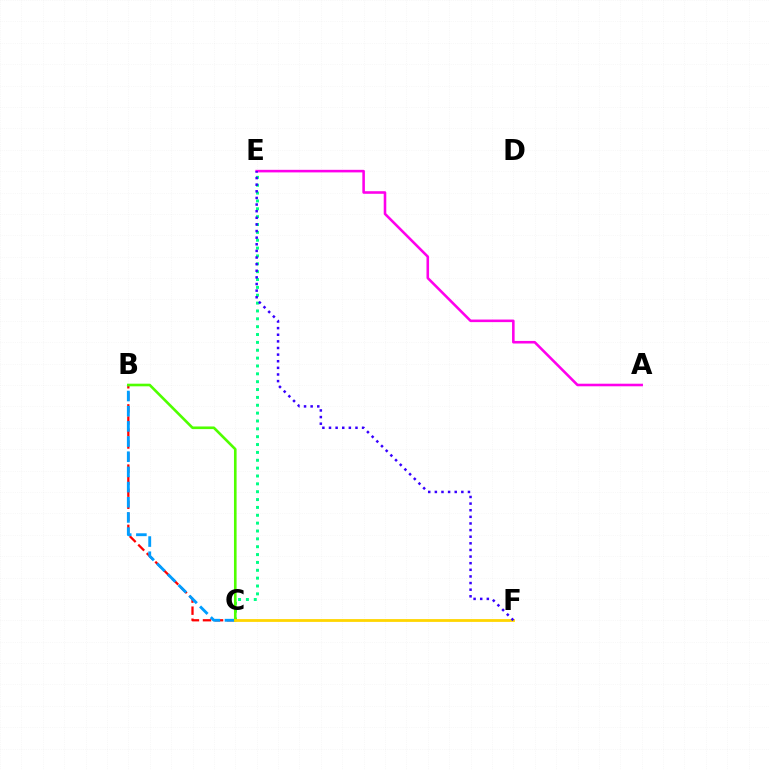{('B', 'C'): [{'color': '#ff0000', 'line_style': 'dashed', 'thickness': 1.64}, {'color': '#009eff', 'line_style': 'dashed', 'thickness': 2.06}, {'color': '#4fff00', 'line_style': 'solid', 'thickness': 1.89}], ('C', 'E'): [{'color': '#00ff86', 'line_style': 'dotted', 'thickness': 2.14}], ('A', 'E'): [{'color': '#ff00ed', 'line_style': 'solid', 'thickness': 1.86}], ('C', 'F'): [{'color': '#ffd500', 'line_style': 'solid', 'thickness': 2.01}], ('E', 'F'): [{'color': '#3700ff', 'line_style': 'dotted', 'thickness': 1.8}]}